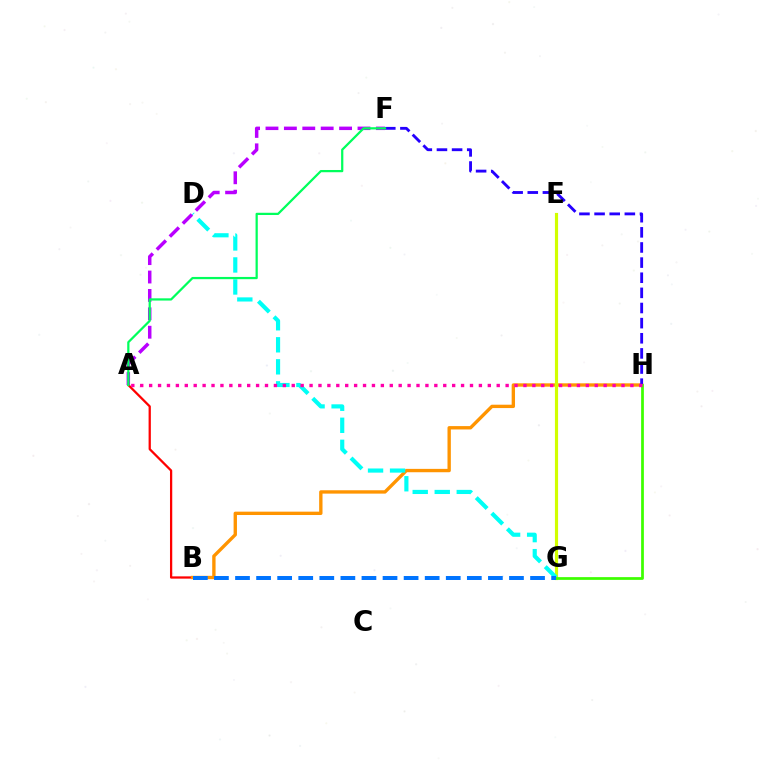{('A', 'B'): [{'color': '#ff0000', 'line_style': 'solid', 'thickness': 1.63}], ('B', 'H'): [{'color': '#ff9400', 'line_style': 'solid', 'thickness': 2.42}], ('E', 'G'): [{'color': '#d1ff00', 'line_style': 'solid', 'thickness': 2.27}], ('F', 'H'): [{'color': '#2500ff', 'line_style': 'dashed', 'thickness': 2.06}], ('D', 'G'): [{'color': '#00fff6', 'line_style': 'dashed', 'thickness': 2.99}], ('A', 'F'): [{'color': '#b900ff', 'line_style': 'dashed', 'thickness': 2.5}, {'color': '#00ff5c', 'line_style': 'solid', 'thickness': 1.61}], ('G', 'H'): [{'color': '#3dff00', 'line_style': 'solid', 'thickness': 1.97}], ('B', 'G'): [{'color': '#0074ff', 'line_style': 'dashed', 'thickness': 2.86}], ('A', 'H'): [{'color': '#ff00ac', 'line_style': 'dotted', 'thickness': 2.42}]}